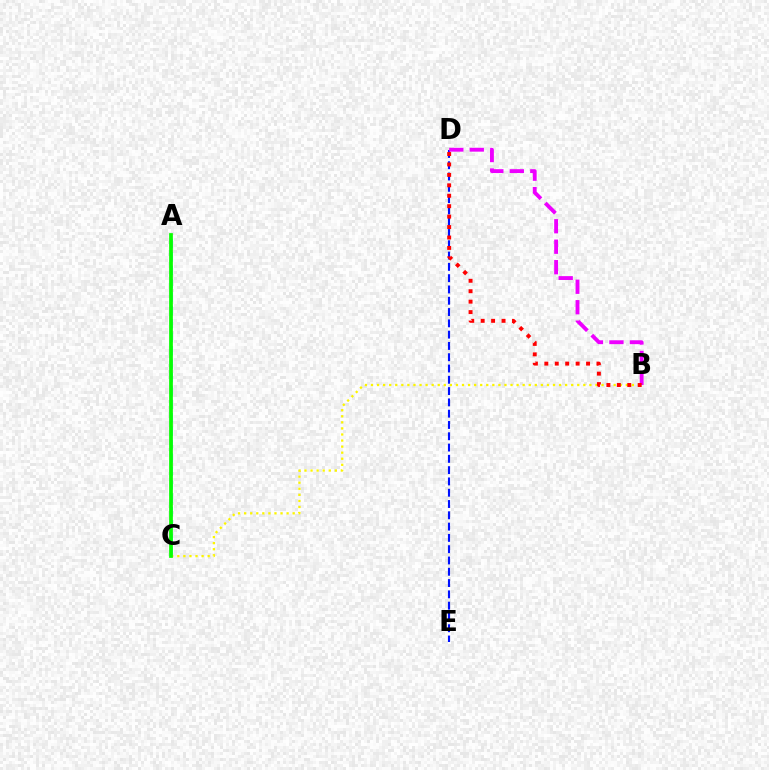{('D', 'E'): [{'color': '#0010ff', 'line_style': 'dashed', 'thickness': 1.53}], ('A', 'C'): [{'color': '#00fff6', 'line_style': 'dashed', 'thickness': 1.82}, {'color': '#08ff00', 'line_style': 'solid', 'thickness': 2.68}], ('B', 'C'): [{'color': '#fcf500', 'line_style': 'dotted', 'thickness': 1.65}], ('B', 'D'): [{'color': '#ee00ff', 'line_style': 'dashed', 'thickness': 2.78}, {'color': '#ff0000', 'line_style': 'dotted', 'thickness': 2.83}]}